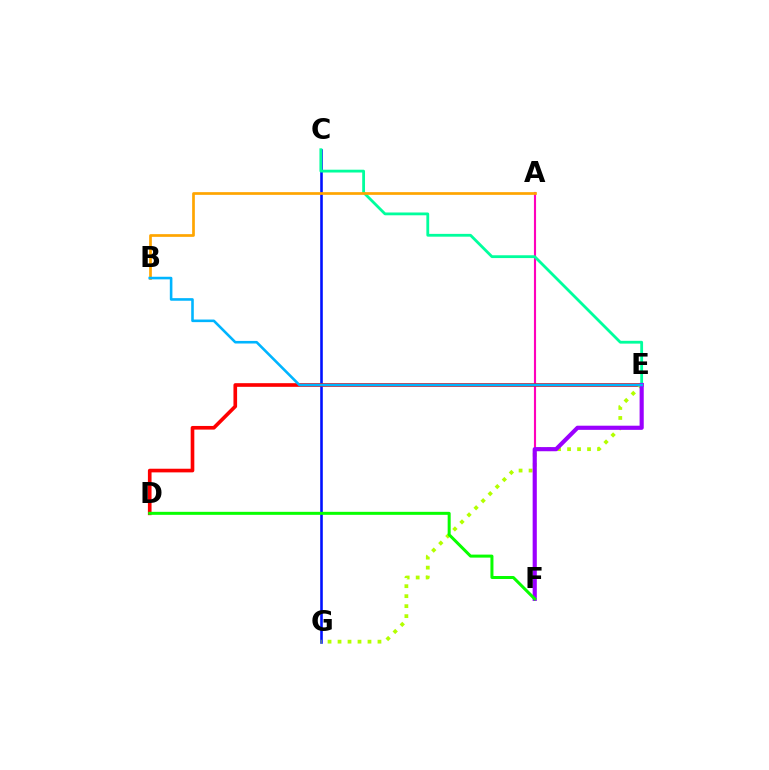{('C', 'G'): [{'color': '#0010ff', 'line_style': 'solid', 'thickness': 1.87}], ('A', 'F'): [{'color': '#ff00bd', 'line_style': 'solid', 'thickness': 1.54}], ('D', 'E'): [{'color': '#ff0000', 'line_style': 'solid', 'thickness': 2.63}], ('C', 'E'): [{'color': '#00ff9d', 'line_style': 'solid', 'thickness': 2.02}], ('A', 'B'): [{'color': '#ffa500', 'line_style': 'solid', 'thickness': 1.95}], ('E', 'G'): [{'color': '#b3ff00', 'line_style': 'dotted', 'thickness': 2.71}], ('E', 'F'): [{'color': '#9b00ff', 'line_style': 'solid', 'thickness': 2.99}], ('D', 'F'): [{'color': '#08ff00', 'line_style': 'solid', 'thickness': 2.17}], ('B', 'E'): [{'color': '#00b5ff', 'line_style': 'solid', 'thickness': 1.86}]}